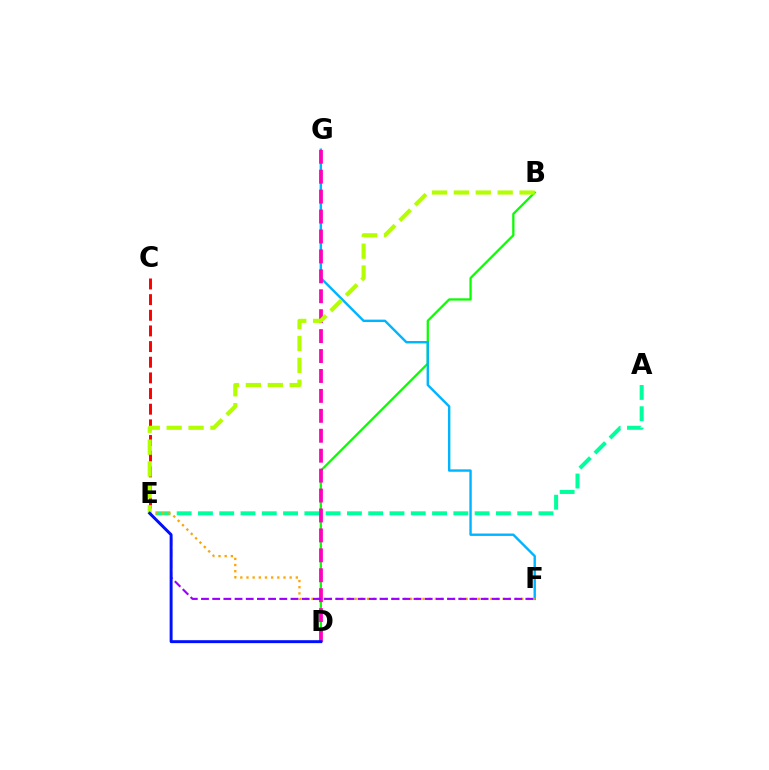{('B', 'D'): [{'color': '#08ff00', 'line_style': 'solid', 'thickness': 1.63}], ('A', 'E'): [{'color': '#00ff9d', 'line_style': 'dashed', 'thickness': 2.89}], ('F', 'G'): [{'color': '#00b5ff', 'line_style': 'solid', 'thickness': 1.73}], ('E', 'F'): [{'color': '#ffa500', 'line_style': 'dotted', 'thickness': 1.68}, {'color': '#9b00ff', 'line_style': 'dashed', 'thickness': 1.52}], ('D', 'G'): [{'color': '#ff00bd', 'line_style': 'dashed', 'thickness': 2.71}], ('C', 'E'): [{'color': '#ff0000', 'line_style': 'dashed', 'thickness': 2.13}], ('B', 'E'): [{'color': '#b3ff00', 'line_style': 'dashed', 'thickness': 2.97}], ('D', 'E'): [{'color': '#0010ff', 'line_style': 'solid', 'thickness': 2.12}]}